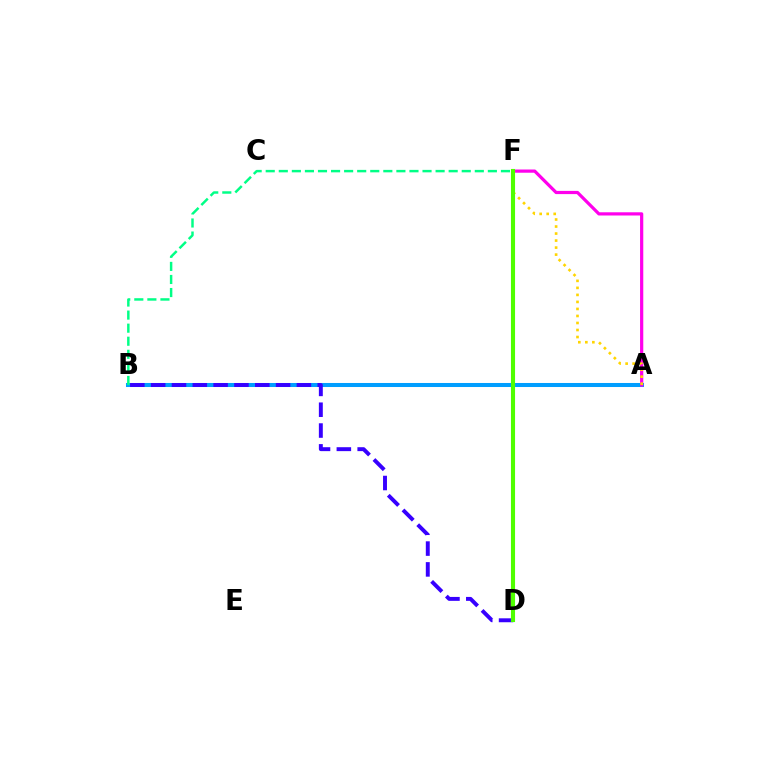{('A', 'B'): [{'color': '#009eff', 'line_style': 'solid', 'thickness': 2.91}], ('B', 'F'): [{'color': '#00ff86', 'line_style': 'dashed', 'thickness': 1.78}], ('D', 'F'): [{'color': '#ff0000', 'line_style': 'dashed', 'thickness': 2.65}, {'color': '#4fff00', 'line_style': 'solid', 'thickness': 2.96}], ('A', 'F'): [{'color': '#ff00ed', 'line_style': 'solid', 'thickness': 2.31}, {'color': '#ffd500', 'line_style': 'dotted', 'thickness': 1.91}], ('B', 'D'): [{'color': '#3700ff', 'line_style': 'dashed', 'thickness': 2.83}]}